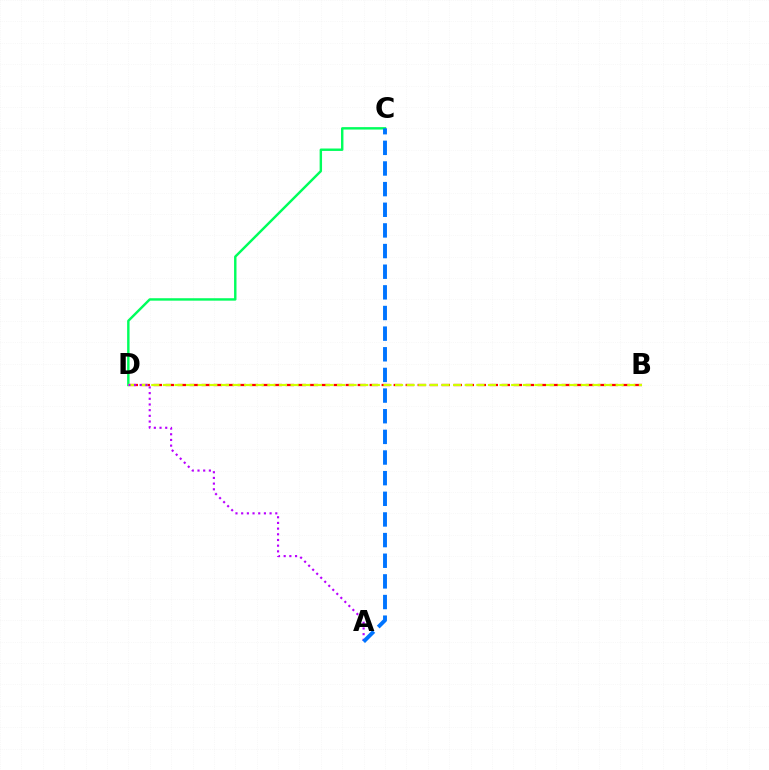{('C', 'D'): [{'color': '#00ff5c', 'line_style': 'solid', 'thickness': 1.75}], ('B', 'D'): [{'color': '#ff0000', 'line_style': 'dashed', 'thickness': 1.63}, {'color': '#d1ff00', 'line_style': 'dashed', 'thickness': 1.58}], ('A', 'D'): [{'color': '#b900ff', 'line_style': 'dotted', 'thickness': 1.54}], ('A', 'C'): [{'color': '#0074ff', 'line_style': 'dashed', 'thickness': 2.8}]}